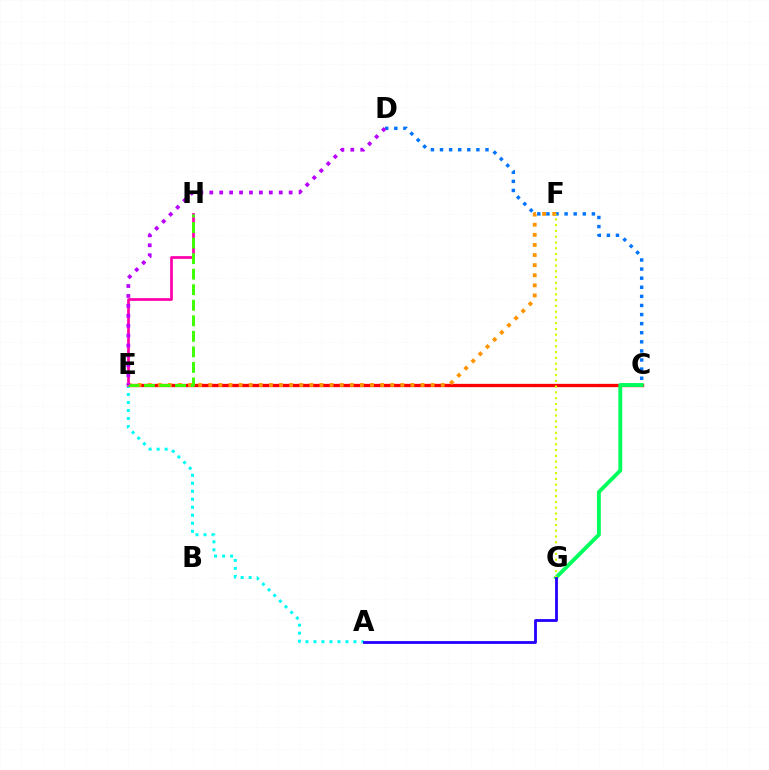{('C', 'D'): [{'color': '#0074ff', 'line_style': 'dotted', 'thickness': 2.47}], ('C', 'E'): [{'color': '#ff0000', 'line_style': 'solid', 'thickness': 2.38}], ('E', 'F'): [{'color': '#ff9400', 'line_style': 'dotted', 'thickness': 2.75}], ('C', 'G'): [{'color': '#00ff5c', 'line_style': 'solid', 'thickness': 2.79}], ('F', 'G'): [{'color': '#d1ff00', 'line_style': 'dotted', 'thickness': 1.57}], ('A', 'E'): [{'color': '#00fff6', 'line_style': 'dotted', 'thickness': 2.17}], ('E', 'H'): [{'color': '#ff00ac', 'line_style': 'solid', 'thickness': 1.97}, {'color': '#3dff00', 'line_style': 'dashed', 'thickness': 2.11}], ('A', 'G'): [{'color': '#2500ff', 'line_style': 'solid', 'thickness': 2.02}], ('D', 'E'): [{'color': '#b900ff', 'line_style': 'dotted', 'thickness': 2.7}]}